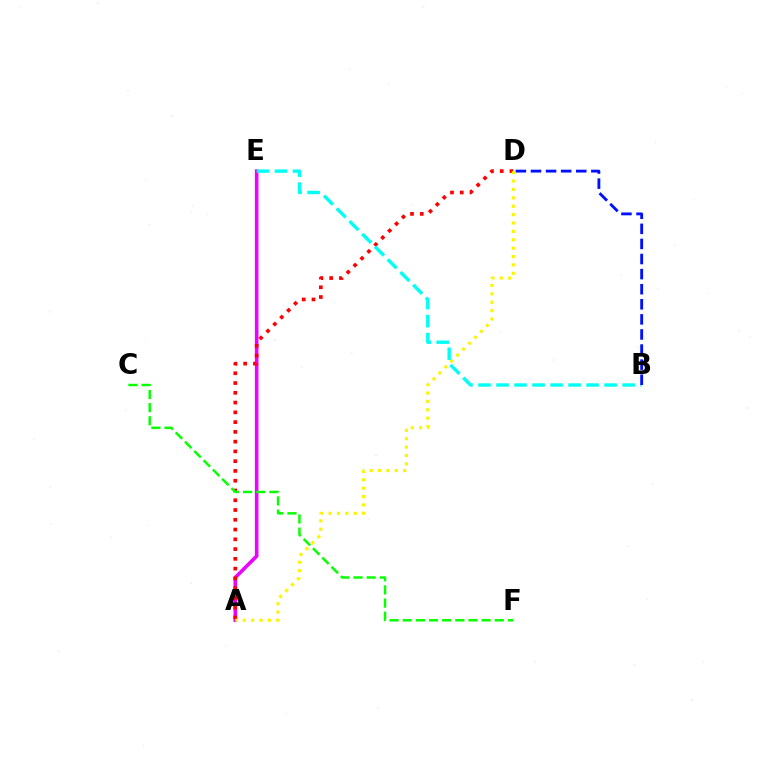{('A', 'E'): [{'color': '#ee00ff', 'line_style': 'solid', 'thickness': 2.58}], ('A', 'D'): [{'color': '#ff0000', 'line_style': 'dotted', 'thickness': 2.65}, {'color': '#fcf500', 'line_style': 'dotted', 'thickness': 2.28}], ('B', 'E'): [{'color': '#00fff6', 'line_style': 'dashed', 'thickness': 2.45}], ('B', 'D'): [{'color': '#0010ff', 'line_style': 'dashed', 'thickness': 2.05}], ('C', 'F'): [{'color': '#08ff00', 'line_style': 'dashed', 'thickness': 1.79}]}